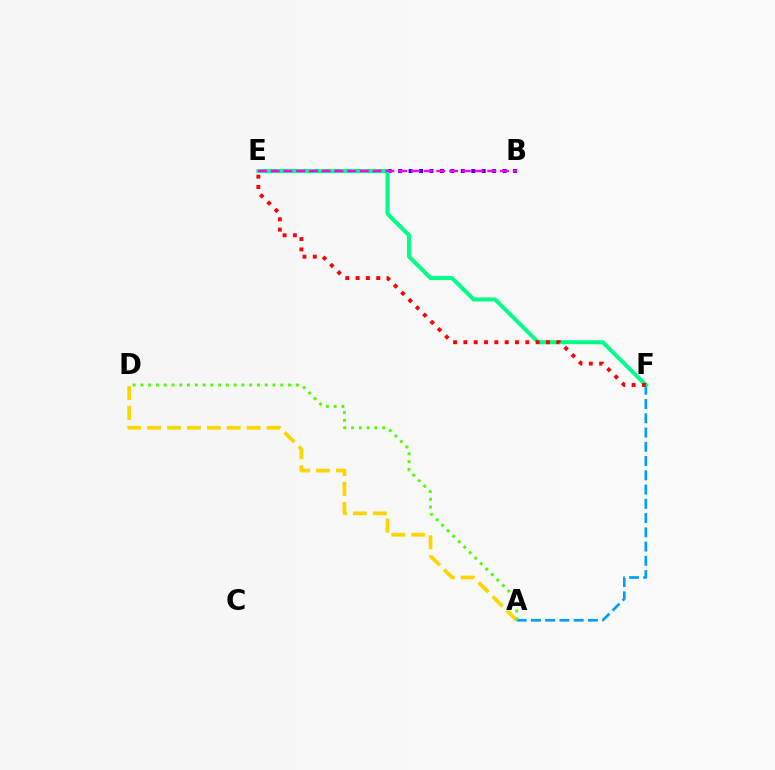{('A', 'F'): [{'color': '#009eff', 'line_style': 'dashed', 'thickness': 1.94}], ('A', 'D'): [{'color': '#ffd500', 'line_style': 'dashed', 'thickness': 2.71}, {'color': '#4fff00', 'line_style': 'dotted', 'thickness': 2.11}], ('B', 'E'): [{'color': '#3700ff', 'line_style': 'dotted', 'thickness': 2.84}, {'color': '#ff00ed', 'line_style': 'dashed', 'thickness': 1.73}], ('E', 'F'): [{'color': '#00ff86', 'line_style': 'solid', 'thickness': 2.88}, {'color': '#ff0000', 'line_style': 'dotted', 'thickness': 2.81}]}